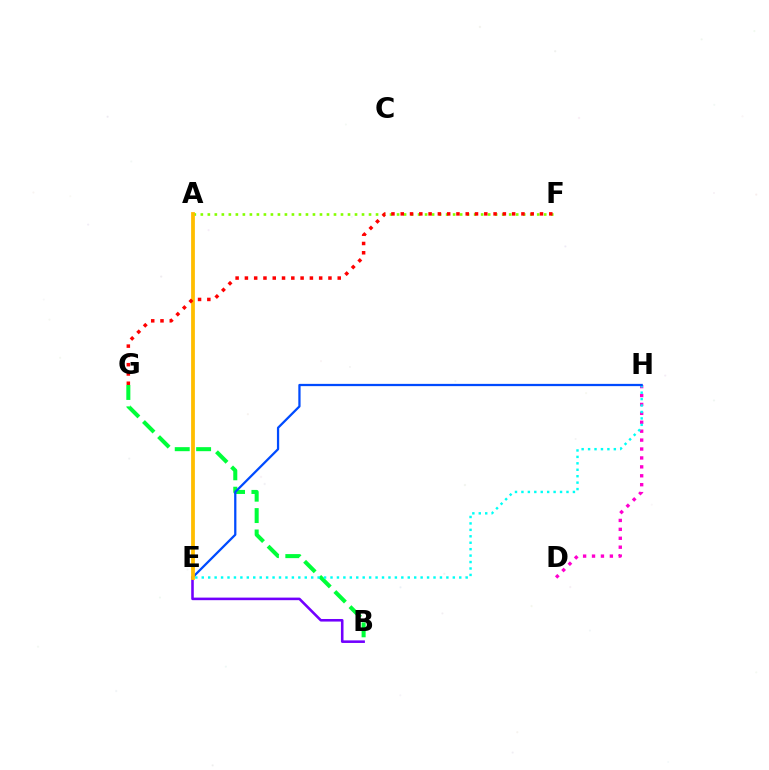{('D', 'H'): [{'color': '#ff00cf', 'line_style': 'dotted', 'thickness': 2.42}], ('A', 'F'): [{'color': '#84ff00', 'line_style': 'dotted', 'thickness': 1.9}], ('B', 'G'): [{'color': '#00ff39', 'line_style': 'dashed', 'thickness': 2.91}], ('E', 'H'): [{'color': '#00fff6', 'line_style': 'dotted', 'thickness': 1.75}, {'color': '#004bff', 'line_style': 'solid', 'thickness': 1.63}], ('B', 'E'): [{'color': '#7200ff', 'line_style': 'solid', 'thickness': 1.85}], ('A', 'E'): [{'color': '#ffbd00', 'line_style': 'solid', 'thickness': 2.72}], ('F', 'G'): [{'color': '#ff0000', 'line_style': 'dotted', 'thickness': 2.52}]}